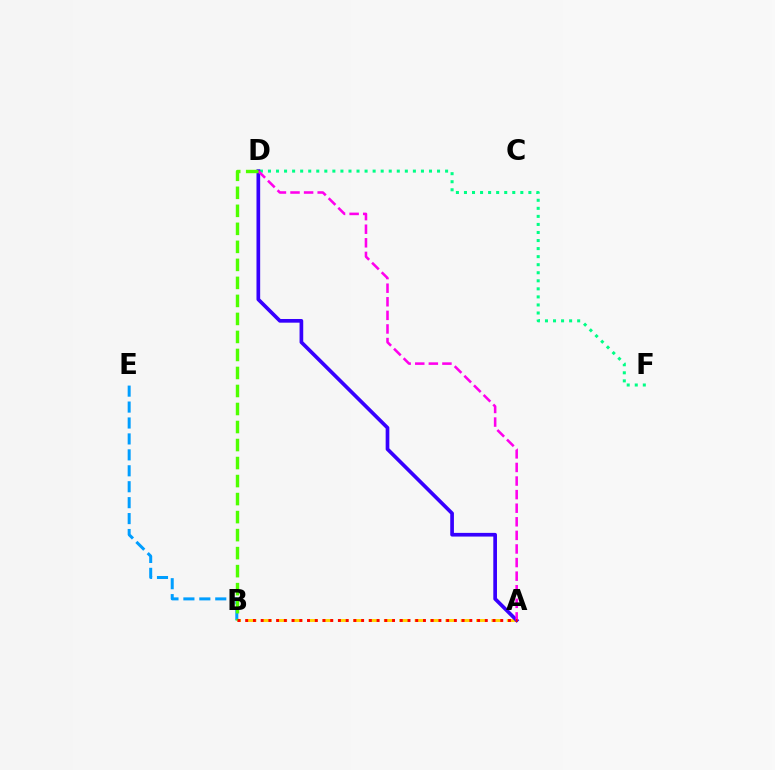{('A', 'B'): [{'color': '#ffd500', 'line_style': 'dashed', 'thickness': 2.09}, {'color': '#ff0000', 'line_style': 'dotted', 'thickness': 2.1}], ('D', 'F'): [{'color': '#00ff86', 'line_style': 'dotted', 'thickness': 2.19}], ('A', 'D'): [{'color': '#3700ff', 'line_style': 'solid', 'thickness': 2.65}, {'color': '#ff00ed', 'line_style': 'dashed', 'thickness': 1.85}], ('B', 'E'): [{'color': '#009eff', 'line_style': 'dashed', 'thickness': 2.16}], ('B', 'D'): [{'color': '#4fff00', 'line_style': 'dashed', 'thickness': 2.45}]}